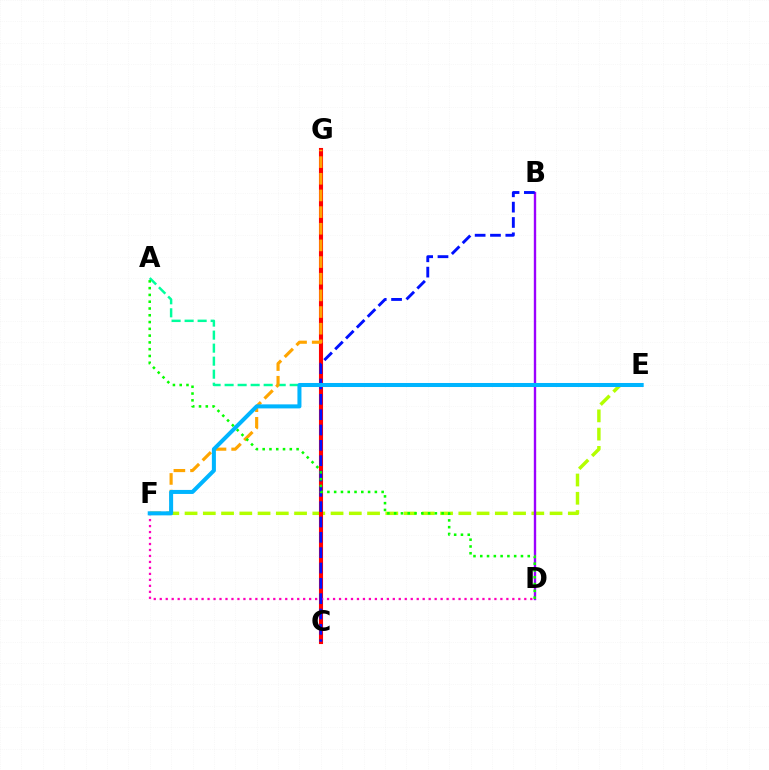{('E', 'F'): [{'color': '#b3ff00', 'line_style': 'dashed', 'thickness': 2.48}, {'color': '#00b5ff', 'line_style': 'solid', 'thickness': 2.9}], ('A', 'E'): [{'color': '#00ff9d', 'line_style': 'dashed', 'thickness': 1.77}], ('C', 'G'): [{'color': '#ff0000', 'line_style': 'solid', 'thickness': 2.95}], ('D', 'F'): [{'color': '#ff00bd', 'line_style': 'dotted', 'thickness': 1.62}], ('B', 'D'): [{'color': '#9b00ff', 'line_style': 'solid', 'thickness': 1.71}], ('F', 'G'): [{'color': '#ffa500', 'line_style': 'dashed', 'thickness': 2.26}], ('B', 'C'): [{'color': '#0010ff', 'line_style': 'dashed', 'thickness': 2.08}], ('A', 'D'): [{'color': '#08ff00', 'line_style': 'dotted', 'thickness': 1.84}]}